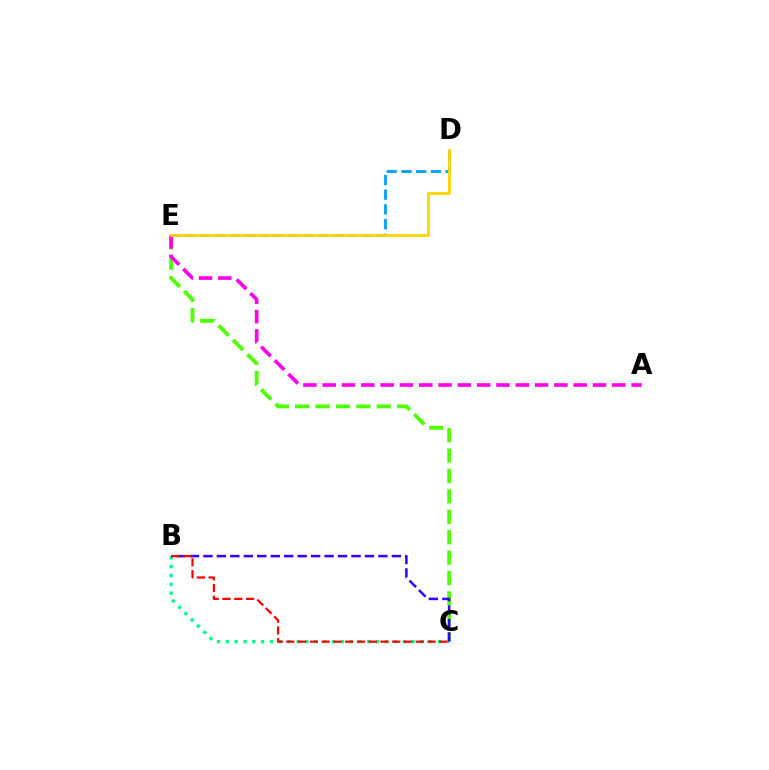{('C', 'E'): [{'color': '#4fff00', 'line_style': 'dashed', 'thickness': 2.77}], ('B', 'C'): [{'color': '#00ff86', 'line_style': 'dotted', 'thickness': 2.4}, {'color': '#3700ff', 'line_style': 'dashed', 'thickness': 1.83}, {'color': '#ff0000', 'line_style': 'dashed', 'thickness': 1.6}], ('A', 'E'): [{'color': '#ff00ed', 'line_style': 'dashed', 'thickness': 2.62}], ('D', 'E'): [{'color': '#009eff', 'line_style': 'dashed', 'thickness': 2.0}, {'color': '#ffd500', 'line_style': 'solid', 'thickness': 2.02}]}